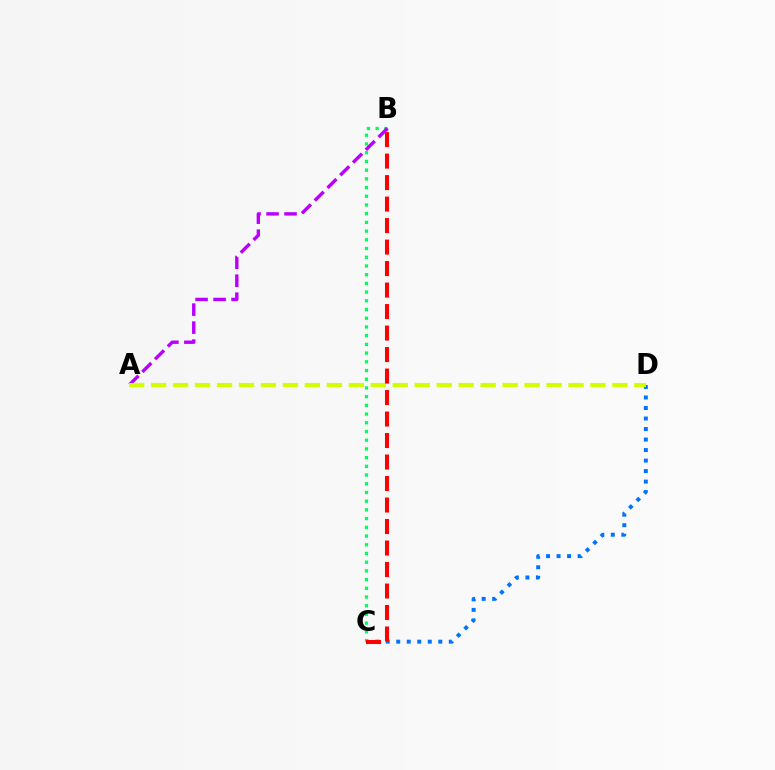{('C', 'D'): [{'color': '#0074ff', 'line_style': 'dotted', 'thickness': 2.86}], ('B', 'C'): [{'color': '#00ff5c', 'line_style': 'dotted', 'thickness': 2.37}, {'color': '#ff0000', 'line_style': 'dashed', 'thickness': 2.92}], ('A', 'B'): [{'color': '#b900ff', 'line_style': 'dashed', 'thickness': 2.44}], ('A', 'D'): [{'color': '#d1ff00', 'line_style': 'dashed', 'thickness': 2.98}]}